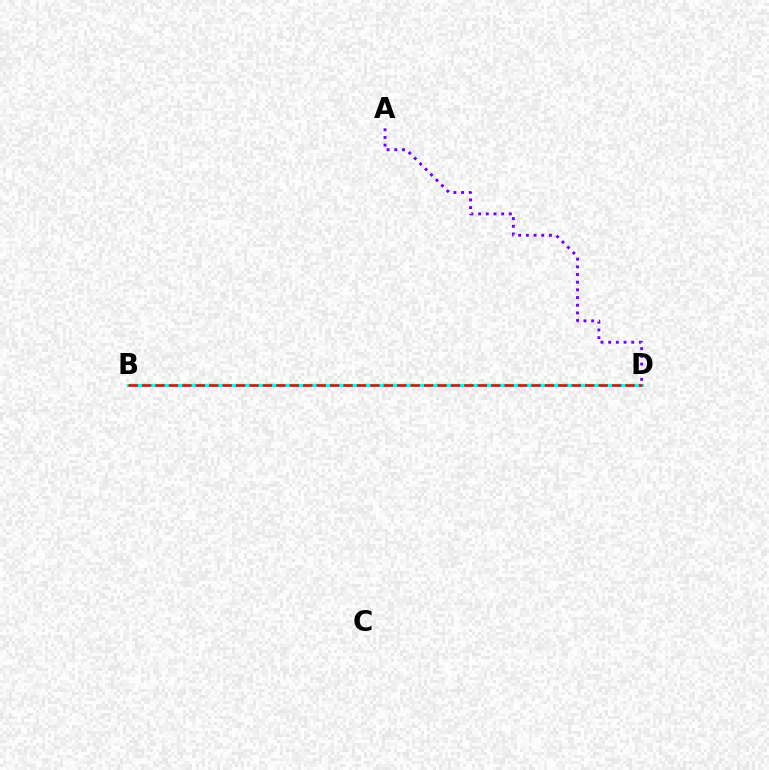{('A', 'D'): [{'color': '#7200ff', 'line_style': 'dotted', 'thickness': 2.09}], ('B', 'D'): [{'color': '#84ff00', 'line_style': 'solid', 'thickness': 1.61}, {'color': '#00fff6', 'line_style': 'solid', 'thickness': 2.21}, {'color': '#ff0000', 'line_style': 'dashed', 'thickness': 1.82}]}